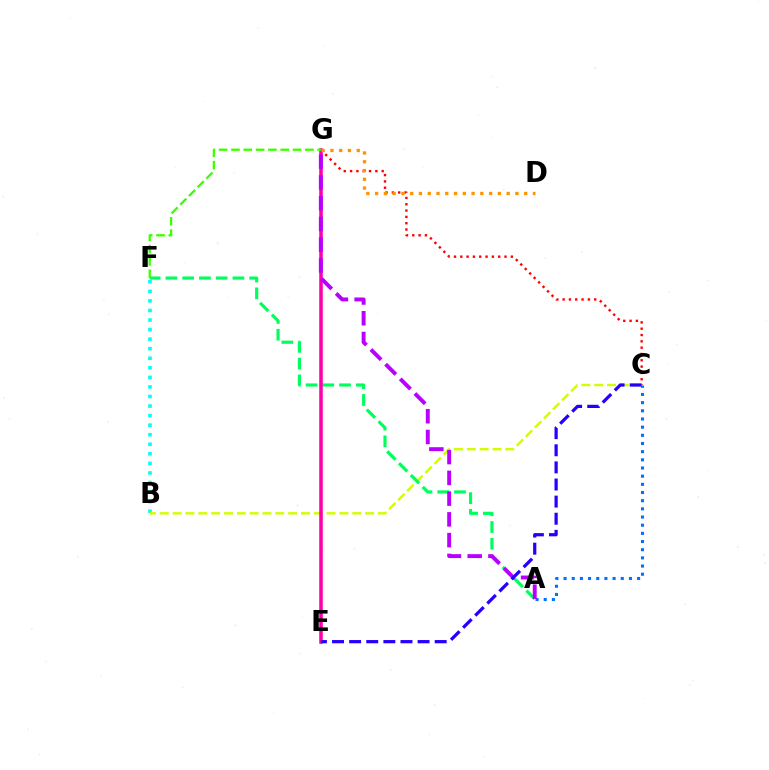{('C', 'G'): [{'color': '#ff0000', 'line_style': 'dotted', 'thickness': 1.72}], ('A', 'C'): [{'color': '#0074ff', 'line_style': 'dotted', 'thickness': 2.22}], ('B', 'F'): [{'color': '#00fff6', 'line_style': 'dotted', 'thickness': 2.6}], ('B', 'C'): [{'color': '#d1ff00', 'line_style': 'dashed', 'thickness': 1.74}], ('A', 'F'): [{'color': '#00ff5c', 'line_style': 'dashed', 'thickness': 2.28}], ('E', 'G'): [{'color': '#ff00ac', 'line_style': 'solid', 'thickness': 2.55}], ('F', 'G'): [{'color': '#3dff00', 'line_style': 'dashed', 'thickness': 1.67}], ('A', 'G'): [{'color': '#b900ff', 'line_style': 'dashed', 'thickness': 2.82}], ('C', 'E'): [{'color': '#2500ff', 'line_style': 'dashed', 'thickness': 2.32}], ('D', 'G'): [{'color': '#ff9400', 'line_style': 'dotted', 'thickness': 2.38}]}